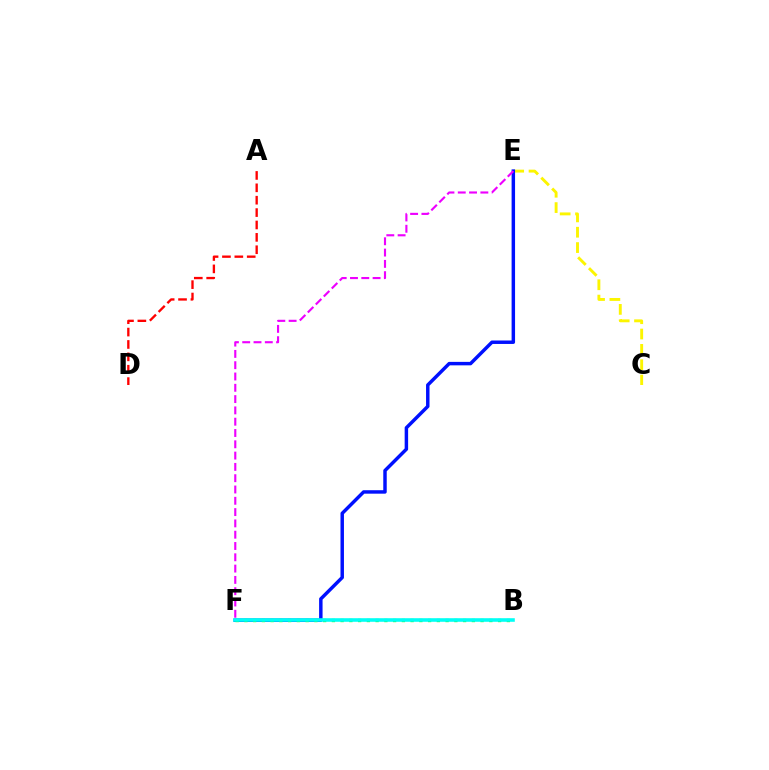{('C', 'E'): [{'color': '#fcf500', 'line_style': 'dashed', 'thickness': 2.08}], ('E', 'F'): [{'color': '#0010ff', 'line_style': 'solid', 'thickness': 2.49}, {'color': '#ee00ff', 'line_style': 'dashed', 'thickness': 1.54}], ('B', 'F'): [{'color': '#08ff00', 'line_style': 'dotted', 'thickness': 2.38}, {'color': '#00fff6', 'line_style': 'solid', 'thickness': 2.58}], ('A', 'D'): [{'color': '#ff0000', 'line_style': 'dashed', 'thickness': 1.68}]}